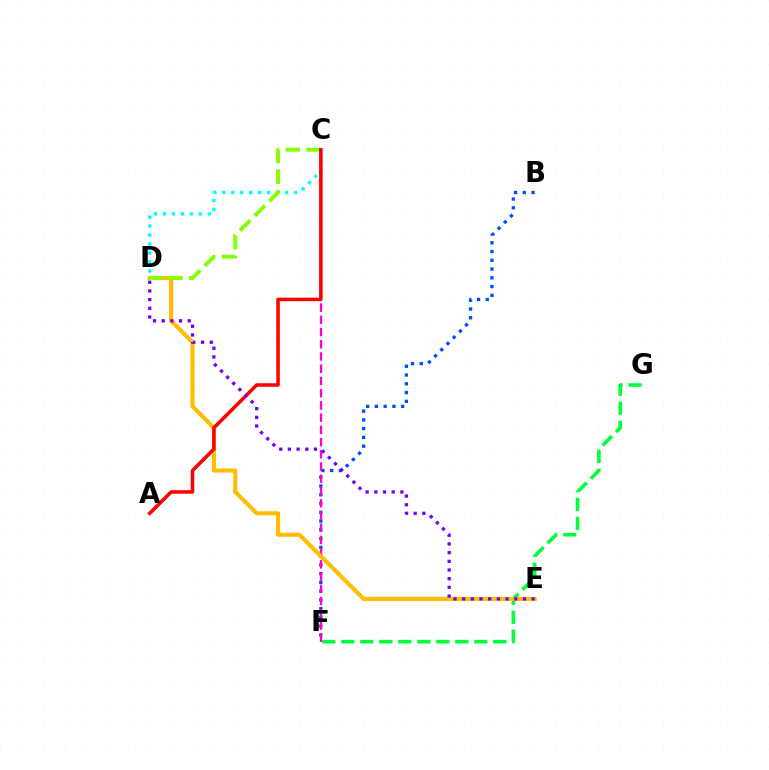{('B', 'F'): [{'color': '#004bff', 'line_style': 'dotted', 'thickness': 2.38}], ('F', 'G'): [{'color': '#00ff39', 'line_style': 'dashed', 'thickness': 2.58}], ('C', 'F'): [{'color': '#ff00cf', 'line_style': 'dashed', 'thickness': 1.66}], ('D', 'E'): [{'color': '#ffbd00', 'line_style': 'solid', 'thickness': 2.96}, {'color': '#7200ff', 'line_style': 'dotted', 'thickness': 2.36}], ('C', 'D'): [{'color': '#00fff6', 'line_style': 'dotted', 'thickness': 2.44}, {'color': '#84ff00', 'line_style': 'dashed', 'thickness': 2.83}], ('A', 'C'): [{'color': '#ff0000', 'line_style': 'solid', 'thickness': 2.54}]}